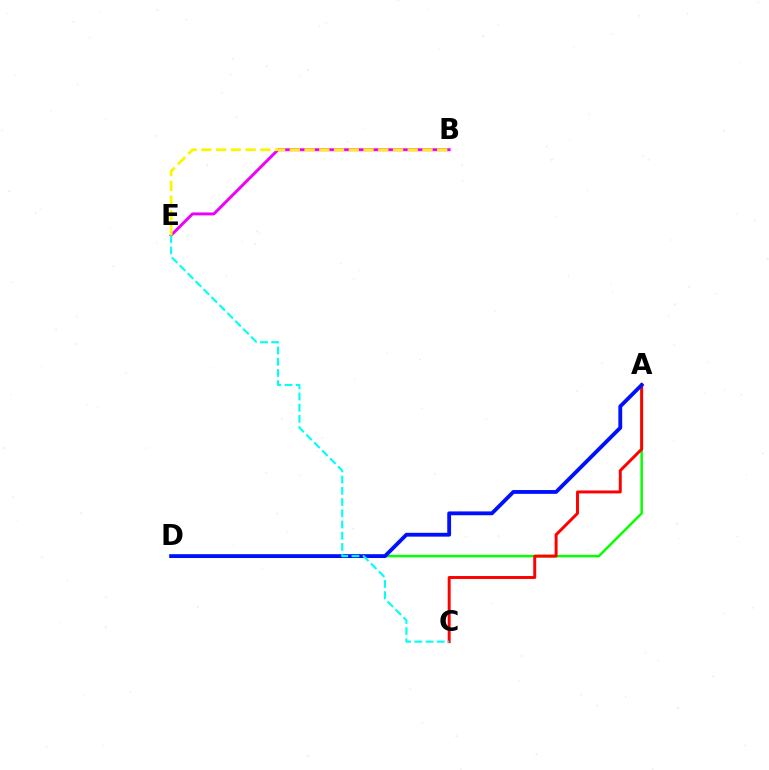{('A', 'D'): [{'color': '#08ff00', 'line_style': 'solid', 'thickness': 1.79}, {'color': '#0010ff', 'line_style': 'solid', 'thickness': 2.76}], ('A', 'C'): [{'color': '#ff0000', 'line_style': 'solid', 'thickness': 2.12}], ('B', 'E'): [{'color': '#ee00ff', 'line_style': 'solid', 'thickness': 2.11}, {'color': '#fcf500', 'line_style': 'dashed', 'thickness': 2.0}], ('C', 'E'): [{'color': '#00fff6', 'line_style': 'dashed', 'thickness': 1.52}]}